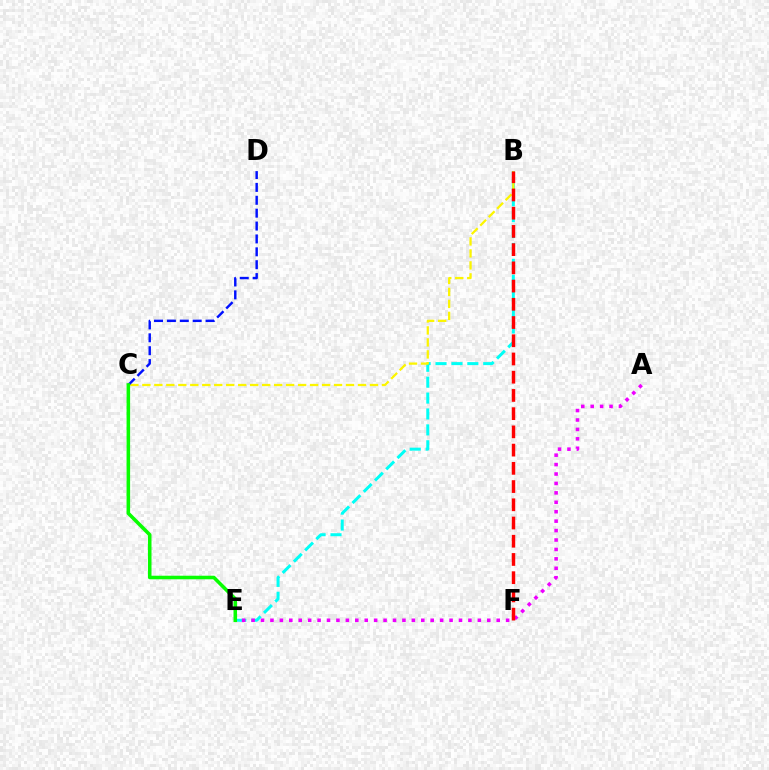{('B', 'E'): [{'color': '#00fff6', 'line_style': 'dashed', 'thickness': 2.16}], ('B', 'C'): [{'color': '#fcf500', 'line_style': 'dashed', 'thickness': 1.63}], ('A', 'E'): [{'color': '#ee00ff', 'line_style': 'dotted', 'thickness': 2.56}], ('C', 'D'): [{'color': '#0010ff', 'line_style': 'dashed', 'thickness': 1.75}], ('C', 'E'): [{'color': '#08ff00', 'line_style': 'solid', 'thickness': 2.56}], ('B', 'F'): [{'color': '#ff0000', 'line_style': 'dashed', 'thickness': 2.48}]}